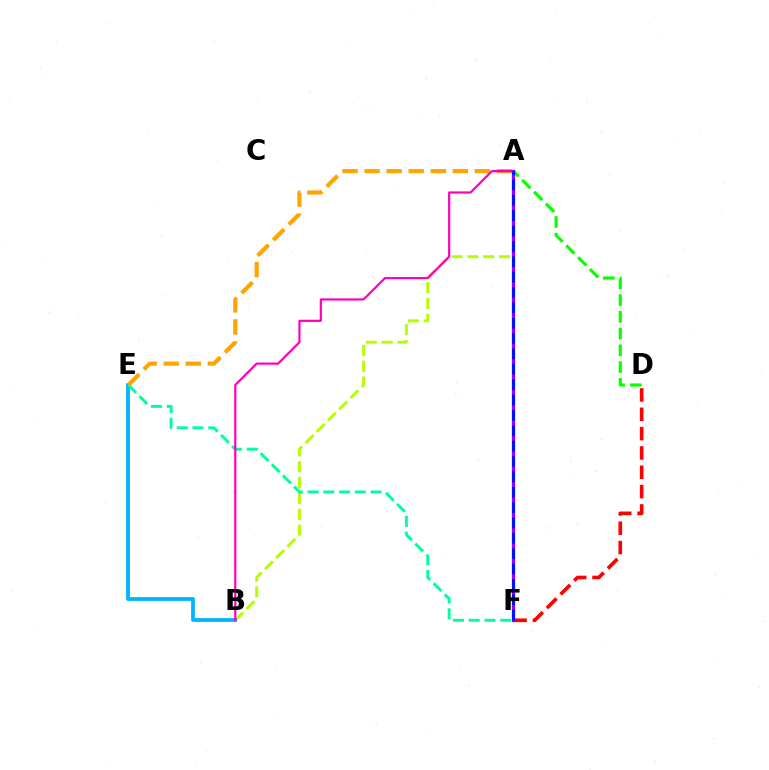{('A', 'B'): [{'color': '#b3ff00', 'line_style': 'dashed', 'thickness': 2.16}, {'color': '#ff00bd', 'line_style': 'solid', 'thickness': 1.59}], ('B', 'E'): [{'color': '#00b5ff', 'line_style': 'solid', 'thickness': 2.73}], ('A', 'E'): [{'color': '#ffa500', 'line_style': 'dashed', 'thickness': 3.0}], ('E', 'F'): [{'color': '#00ff9d', 'line_style': 'dashed', 'thickness': 2.14}], ('D', 'F'): [{'color': '#ff0000', 'line_style': 'dashed', 'thickness': 2.63}], ('A', 'D'): [{'color': '#08ff00', 'line_style': 'dashed', 'thickness': 2.27}], ('A', 'F'): [{'color': '#9b00ff', 'line_style': 'solid', 'thickness': 2.35}, {'color': '#0010ff', 'line_style': 'dashed', 'thickness': 2.09}]}